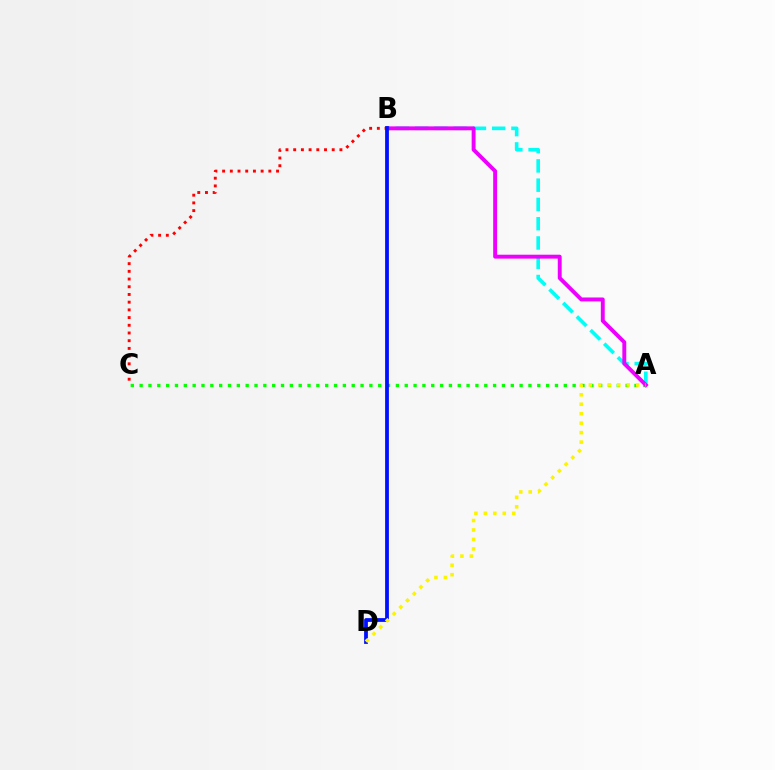{('A', 'B'): [{'color': '#00fff6', 'line_style': 'dashed', 'thickness': 2.62}, {'color': '#ee00ff', 'line_style': 'solid', 'thickness': 2.82}], ('A', 'C'): [{'color': '#08ff00', 'line_style': 'dotted', 'thickness': 2.4}], ('B', 'C'): [{'color': '#ff0000', 'line_style': 'dotted', 'thickness': 2.09}], ('B', 'D'): [{'color': '#0010ff', 'line_style': 'solid', 'thickness': 2.72}], ('A', 'D'): [{'color': '#fcf500', 'line_style': 'dotted', 'thickness': 2.57}]}